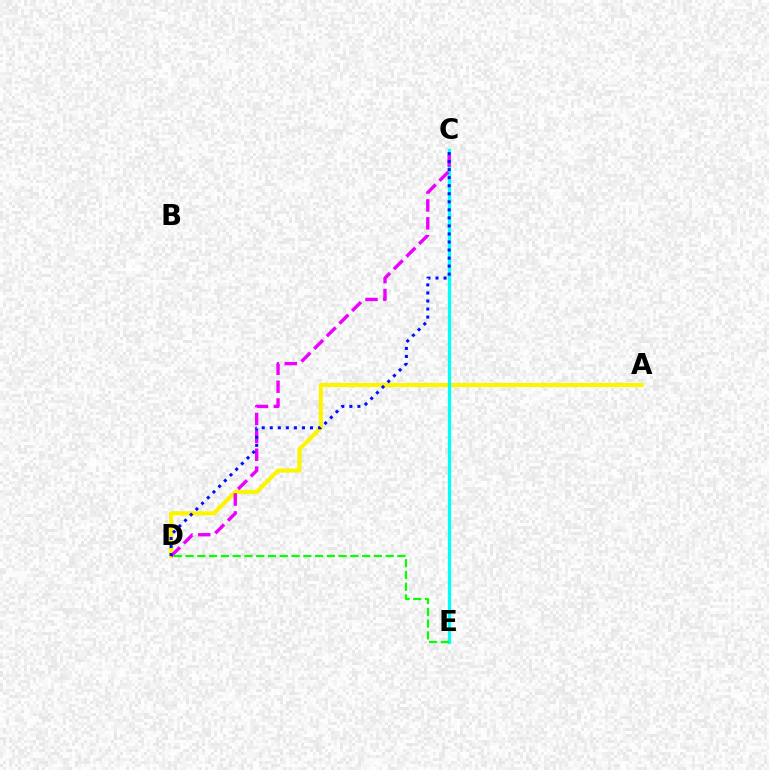{('A', 'D'): [{'color': '#fcf500', 'line_style': 'solid', 'thickness': 2.95}], ('C', 'E'): [{'color': '#ff0000', 'line_style': 'dashed', 'thickness': 2.05}, {'color': '#00fff6', 'line_style': 'solid', 'thickness': 2.37}], ('C', 'D'): [{'color': '#ee00ff', 'line_style': 'dashed', 'thickness': 2.43}, {'color': '#0010ff', 'line_style': 'dotted', 'thickness': 2.18}], ('D', 'E'): [{'color': '#08ff00', 'line_style': 'dashed', 'thickness': 1.6}]}